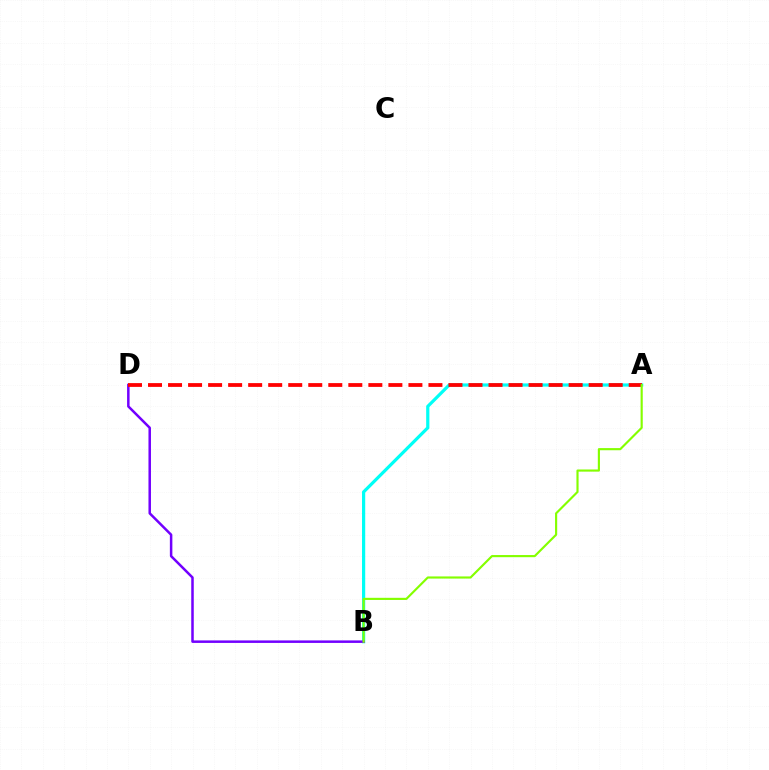{('A', 'B'): [{'color': '#00fff6', 'line_style': 'solid', 'thickness': 2.31}, {'color': '#84ff00', 'line_style': 'solid', 'thickness': 1.55}], ('B', 'D'): [{'color': '#7200ff', 'line_style': 'solid', 'thickness': 1.8}], ('A', 'D'): [{'color': '#ff0000', 'line_style': 'dashed', 'thickness': 2.72}]}